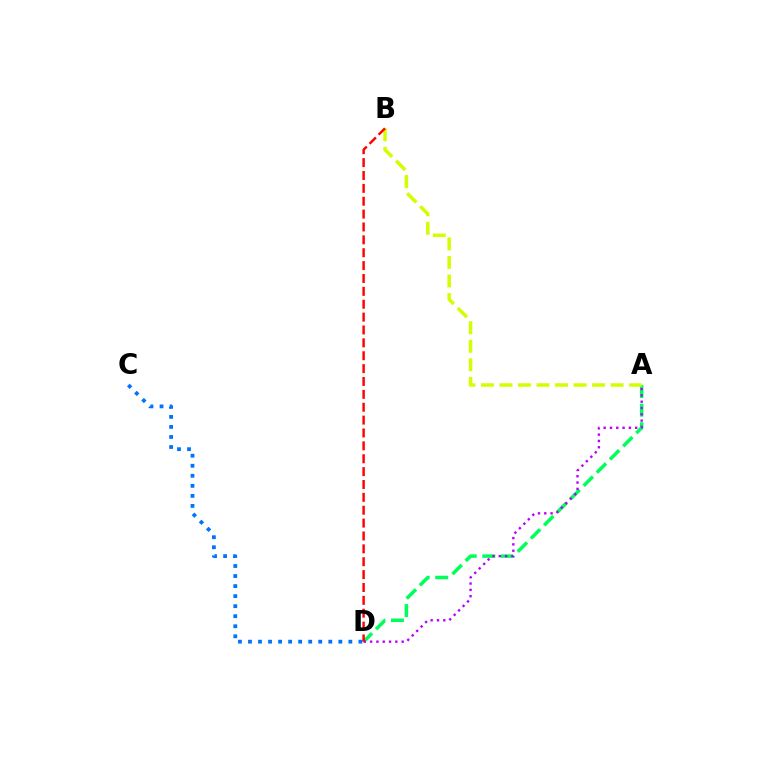{('C', 'D'): [{'color': '#0074ff', 'line_style': 'dotted', 'thickness': 2.73}], ('A', 'D'): [{'color': '#00ff5c', 'line_style': 'dashed', 'thickness': 2.53}, {'color': '#b900ff', 'line_style': 'dotted', 'thickness': 1.71}], ('A', 'B'): [{'color': '#d1ff00', 'line_style': 'dashed', 'thickness': 2.52}], ('B', 'D'): [{'color': '#ff0000', 'line_style': 'dashed', 'thickness': 1.75}]}